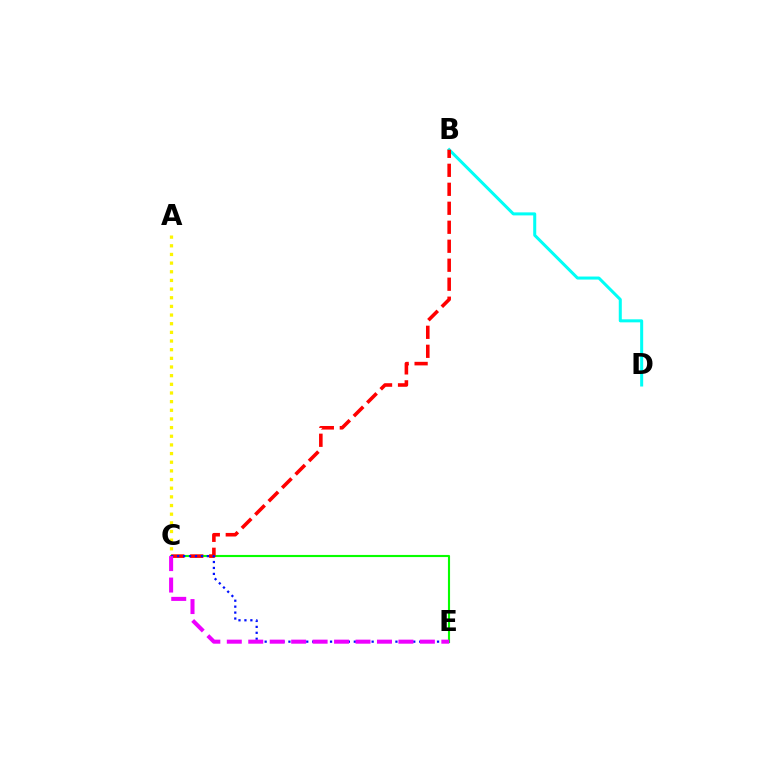{('C', 'E'): [{'color': '#08ff00', 'line_style': 'solid', 'thickness': 1.53}, {'color': '#0010ff', 'line_style': 'dotted', 'thickness': 1.62}, {'color': '#ee00ff', 'line_style': 'dashed', 'thickness': 2.91}], ('A', 'C'): [{'color': '#fcf500', 'line_style': 'dotted', 'thickness': 2.35}], ('B', 'D'): [{'color': '#00fff6', 'line_style': 'solid', 'thickness': 2.18}], ('B', 'C'): [{'color': '#ff0000', 'line_style': 'dashed', 'thickness': 2.58}]}